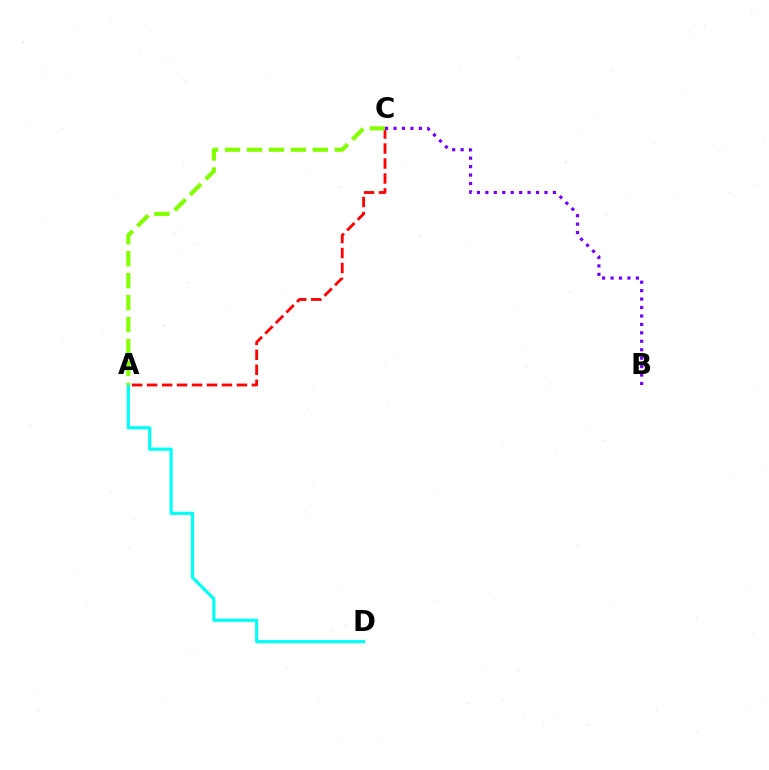{('A', 'C'): [{'color': '#ff0000', 'line_style': 'dashed', 'thickness': 2.03}, {'color': '#84ff00', 'line_style': 'dashed', 'thickness': 2.98}], ('A', 'D'): [{'color': '#00fff6', 'line_style': 'solid', 'thickness': 2.28}], ('B', 'C'): [{'color': '#7200ff', 'line_style': 'dotted', 'thickness': 2.29}]}